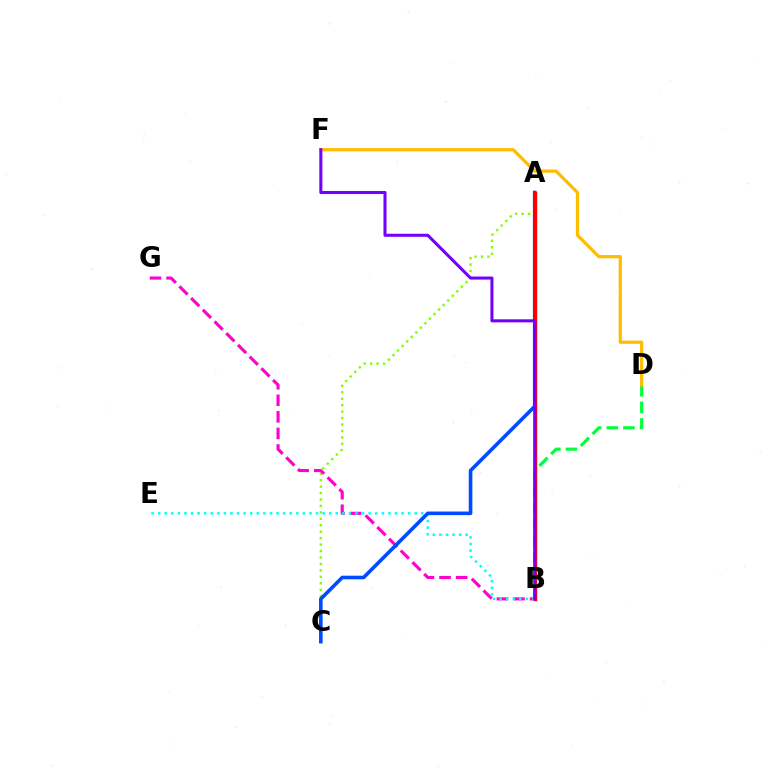{('B', 'D'): [{'color': '#00ff39', 'line_style': 'dashed', 'thickness': 2.25}], ('A', 'C'): [{'color': '#84ff00', 'line_style': 'dotted', 'thickness': 1.75}, {'color': '#004bff', 'line_style': 'solid', 'thickness': 2.6}], ('B', 'G'): [{'color': '#ff00cf', 'line_style': 'dashed', 'thickness': 2.25}], ('B', 'E'): [{'color': '#00fff6', 'line_style': 'dotted', 'thickness': 1.79}], ('A', 'B'): [{'color': '#ff0000', 'line_style': 'solid', 'thickness': 2.45}], ('D', 'F'): [{'color': '#ffbd00', 'line_style': 'solid', 'thickness': 2.32}], ('B', 'F'): [{'color': '#7200ff', 'line_style': 'solid', 'thickness': 2.2}]}